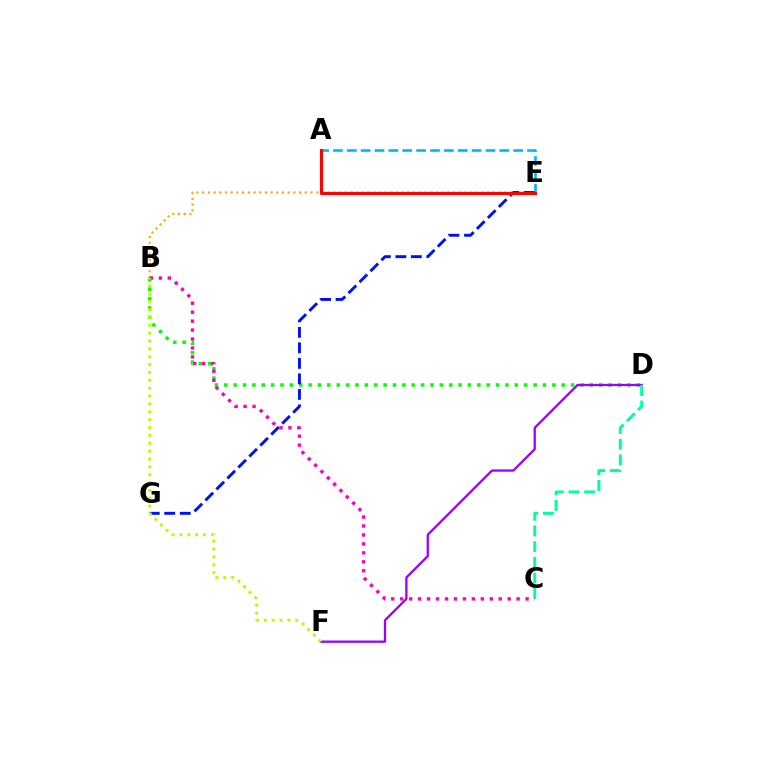{('B', 'D'): [{'color': '#08ff00', 'line_style': 'dotted', 'thickness': 2.55}], ('D', 'F'): [{'color': '#9b00ff', 'line_style': 'solid', 'thickness': 1.65}], ('B', 'E'): [{'color': '#ffa500', 'line_style': 'dotted', 'thickness': 1.55}], ('E', 'G'): [{'color': '#0010ff', 'line_style': 'dashed', 'thickness': 2.11}], ('B', 'C'): [{'color': '#ff00bd', 'line_style': 'dotted', 'thickness': 2.43}], ('A', 'E'): [{'color': '#00b5ff', 'line_style': 'dashed', 'thickness': 1.88}, {'color': '#ff0000', 'line_style': 'solid', 'thickness': 2.23}], ('C', 'D'): [{'color': '#00ff9d', 'line_style': 'dashed', 'thickness': 2.13}], ('B', 'F'): [{'color': '#b3ff00', 'line_style': 'dotted', 'thickness': 2.14}]}